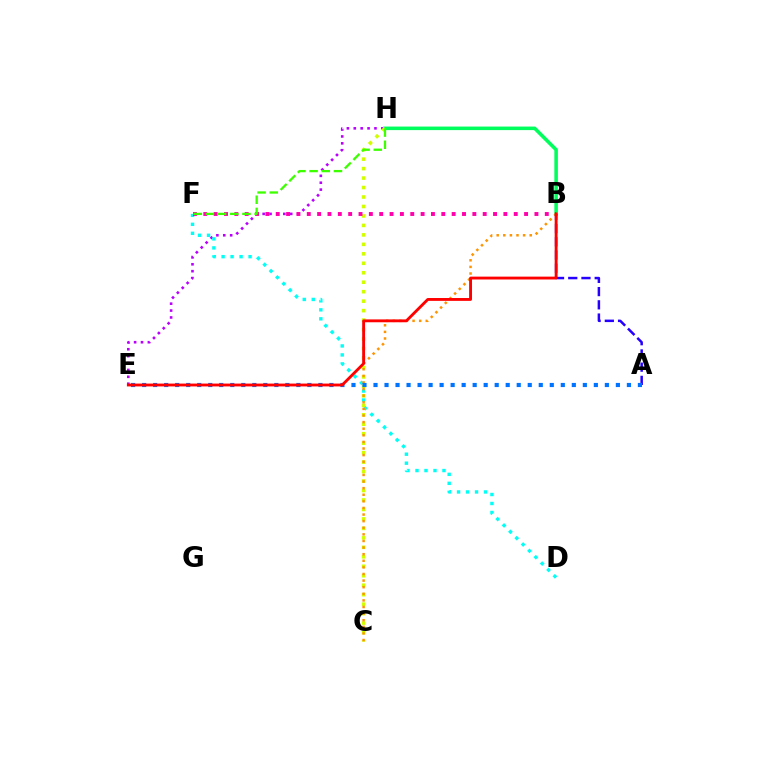{('E', 'H'): [{'color': '#b900ff', 'line_style': 'dotted', 'thickness': 1.87}], ('D', 'F'): [{'color': '#00fff6', 'line_style': 'dotted', 'thickness': 2.44}], ('B', 'H'): [{'color': '#00ff5c', 'line_style': 'solid', 'thickness': 2.55}], ('C', 'H'): [{'color': '#d1ff00', 'line_style': 'dotted', 'thickness': 2.57}], ('B', 'C'): [{'color': '#ff9400', 'line_style': 'dotted', 'thickness': 1.79}], ('B', 'F'): [{'color': '#ff00ac', 'line_style': 'dotted', 'thickness': 2.81}], ('A', 'B'): [{'color': '#2500ff', 'line_style': 'dashed', 'thickness': 1.8}], ('F', 'H'): [{'color': '#3dff00', 'line_style': 'dashed', 'thickness': 1.65}], ('A', 'E'): [{'color': '#0074ff', 'line_style': 'dotted', 'thickness': 2.99}], ('B', 'E'): [{'color': '#ff0000', 'line_style': 'solid', 'thickness': 2.06}]}